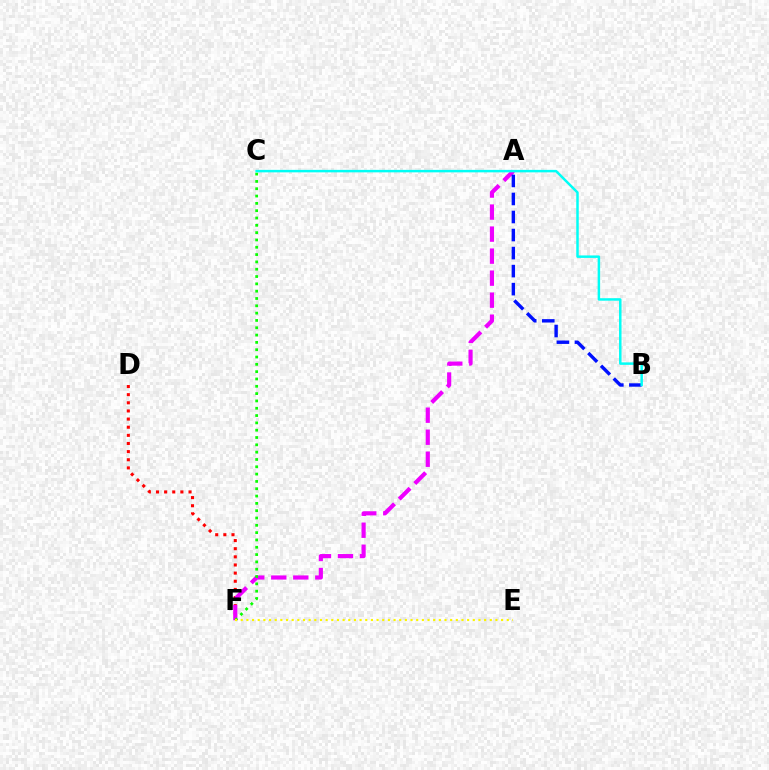{('D', 'F'): [{'color': '#ff0000', 'line_style': 'dotted', 'thickness': 2.21}], ('A', 'F'): [{'color': '#ee00ff', 'line_style': 'dashed', 'thickness': 2.99}], ('C', 'F'): [{'color': '#08ff00', 'line_style': 'dotted', 'thickness': 1.99}], ('A', 'B'): [{'color': '#0010ff', 'line_style': 'dashed', 'thickness': 2.45}], ('B', 'C'): [{'color': '#00fff6', 'line_style': 'solid', 'thickness': 1.78}], ('E', 'F'): [{'color': '#fcf500', 'line_style': 'dotted', 'thickness': 1.54}]}